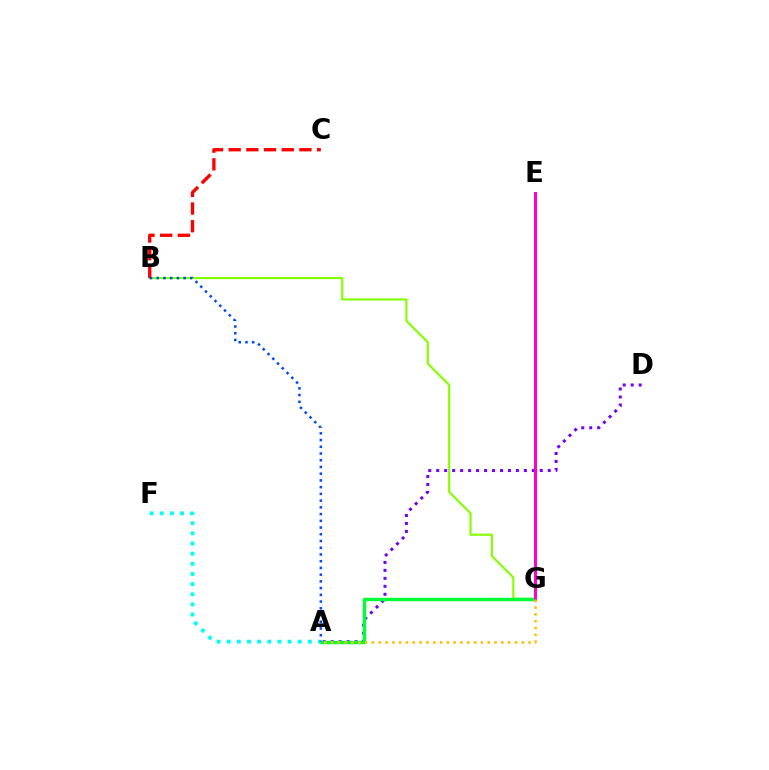{('B', 'G'): [{'color': '#84ff00', 'line_style': 'solid', 'thickness': 1.55}], ('A', 'D'): [{'color': '#7200ff', 'line_style': 'dotted', 'thickness': 2.16}], ('A', 'G'): [{'color': '#00ff39', 'line_style': 'solid', 'thickness': 2.48}, {'color': '#ffbd00', 'line_style': 'dotted', 'thickness': 1.85}], ('B', 'C'): [{'color': '#ff0000', 'line_style': 'dashed', 'thickness': 2.4}], ('E', 'G'): [{'color': '#ff00cf', 'line_style': 'solid', 'thickness': 2.16}], ('A', 'F'): [{'color': '#00fff6', 'line_style': 'dotted', 'thickness': 2.76}], ('A', 'B'): [{'color': '#004bff', 'line_style': 'dotted', 'thickness': 1.83}]}